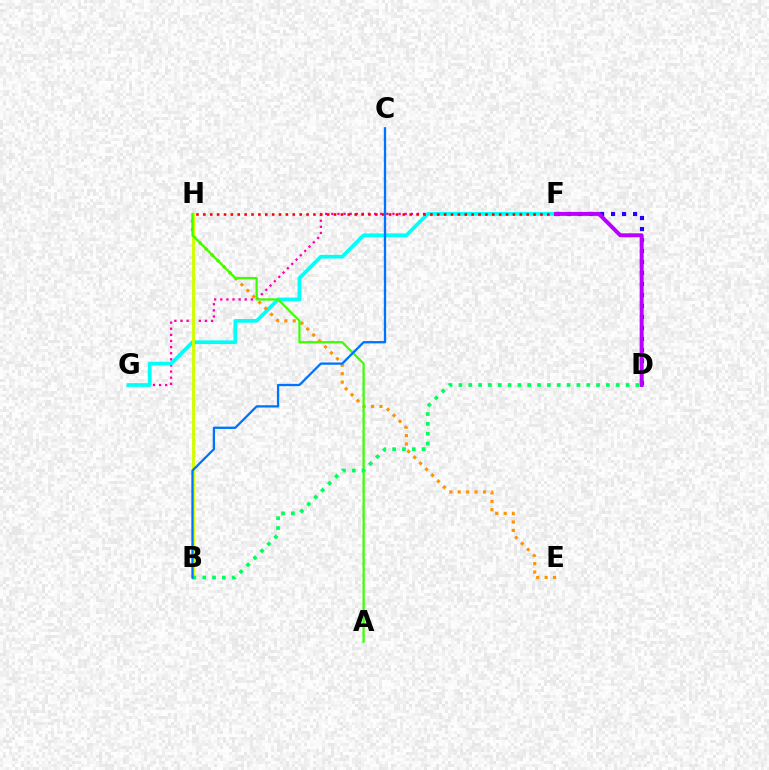{('F', 'G'): [{'color': '#ff00ac', 'line_style': 'dotted', 'thickness': 1.66}, {'color': '#00fff6', 'line_style': 'solid', 'thickness': 2.67}], ('D', 'F'): [{'color': '#2500ff', 'line_style': 'dotted', 'thickness': 2.99}, {'color': '#b900ff', 'line_style': 'solid', 'thickness': 2.86}], ('E', 'H'): [{'color': '#ff9400', 'line_style': 'dotted', 'thickness': 2.29}], ('B', 'H'): [{'color': '#d1ff00', 'line_style': 'solid', 'thickness': 2.1}], ('F', 'H'): [{'color': '#ff0000', 'line_style': 'dotted', 'thickness': 1.87}], ('A', 'H'): [{'color': '#3dff00', 'line_style': 'solid', 'thickness': 1.63}], ('B', 'D'): [{'color': '#00ff5c', 'line_style': 'dotted', 'thickness': 2.67}], ('B', 'C'): [{'color': '#0074ff', 'line_style': 'solid', 'thickness': 1.66}]}